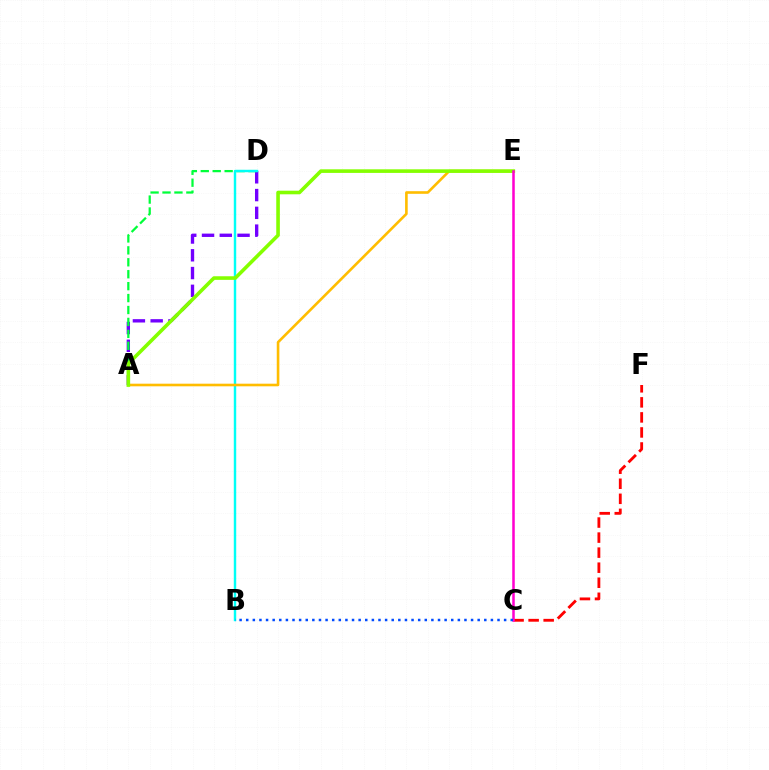{('A', 'D'): [{'color': '#7200ff', 'line_style': 'dashed', 'thickness': 2.41}, {'color': '#00ff39', 'line_style': 'dashed', 'thickness': 1.62}], ('B', 'D'): [{'color': '#00fff6', 'line_style': 'solid', 'thickness': 1.75}], ('A', 'E'): [{'color': '#ffbd00', 'line_style': 'solid', 'thickness': 1.88}, {'color': '#84ff00', 'line_style': 'solid', 'thickness': 2.59}], ('C', 'F'): [{'color': '#ff0000', 'line_style': 'dashed', 'thickness': 2.04}], ('C', 'E'): [{'color': '#ff00cf', 'line_style': 'solid', 'thickness': 1.82}], ('B', 'C'): [{'color': '#004bff', 'line_style': 'dotted', 'thickness': 1.8}]}